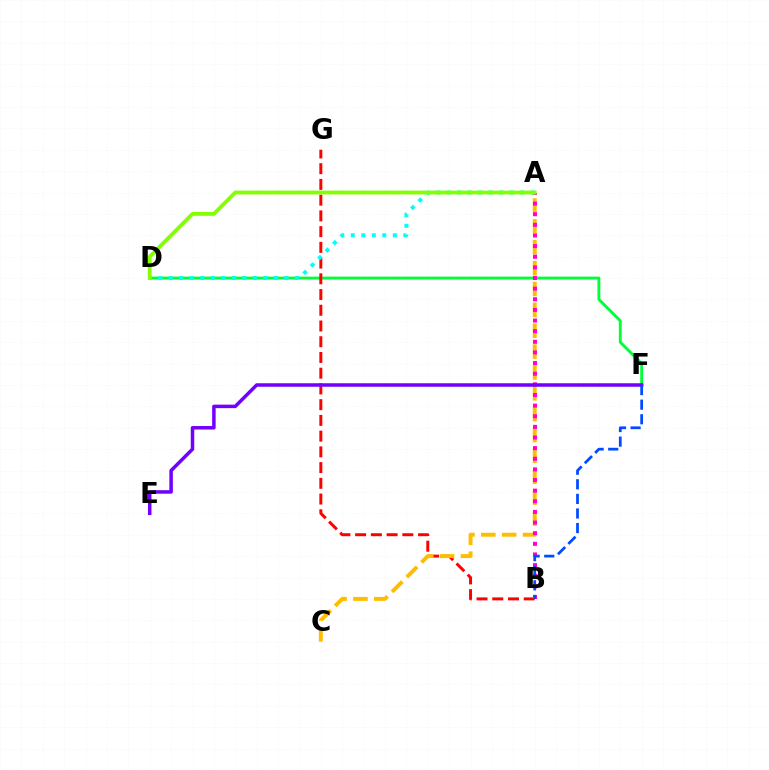{('D', 'F'): [{'color': '#00ff39', 'line_style': 'solid', 'thickness': 2.08}], ('B', 'G'): [{'color': '#ff0000', 'line_style': 'dashed', 'thickness': 2.14}], ('A', 'C'): [{'color': '#ffbd00', 'line_style': 'dashed', 'thickness': 2.83}], ('A', 'B'): [{'color': '#ff00cf', 'line_style': 'dotted', 'thickness': 2.89}], ('E', 'F'): [{'color': '#7200ff', 'line_style': 'solid', 'thickness': 2.53}], ('A', 'D'): [{'color': '#00fff6', 'line_style': 'dotted', 'thickness': 2.86}, {'color': '#84ff00', 'line_style': 'solid', 'thickness': 2.75}], ('B', 'F'): [{'color': '#004bff', 'line_style': 'dashed', 'thickness': 1.98}]}